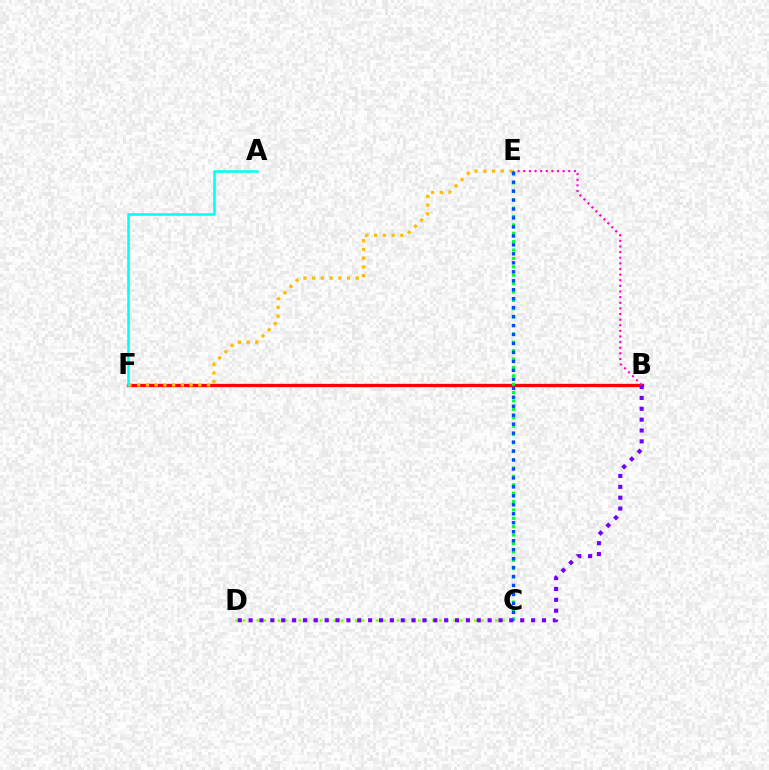{('C', 'D'): [{'color': '#84ff00', 'line_style': 'dotted', 'thickness': 1.91}], ('B', 'F'): [{'color': '#ff0000', 'line_style': 'solid', 'thickness': 2.39}], ('C', 'E'): [{'color': '#00ff39', 'line_style': 'dotted', 'thickness': 2.28}, {'color': '#004bff', 'line_style': 'dotted', 'thickness': 2.44}], ('E', 'F'): [{'color': '#ffbd00', 'line_style': 'dotted', 'thickness': 2.37}], ('B', 'E'): [{'color': '#ff00cf', 'line_style': 'dotted', 'thickness': 1.53}], ('B', 'D'): [{'color': '#7200ff', 'line_style': 'dotted', 'thickness': 2.95}], ('A', 'F'): [{'color': '#00fff6', 'line_style': 'solid', 'thickness': 1.83}]}